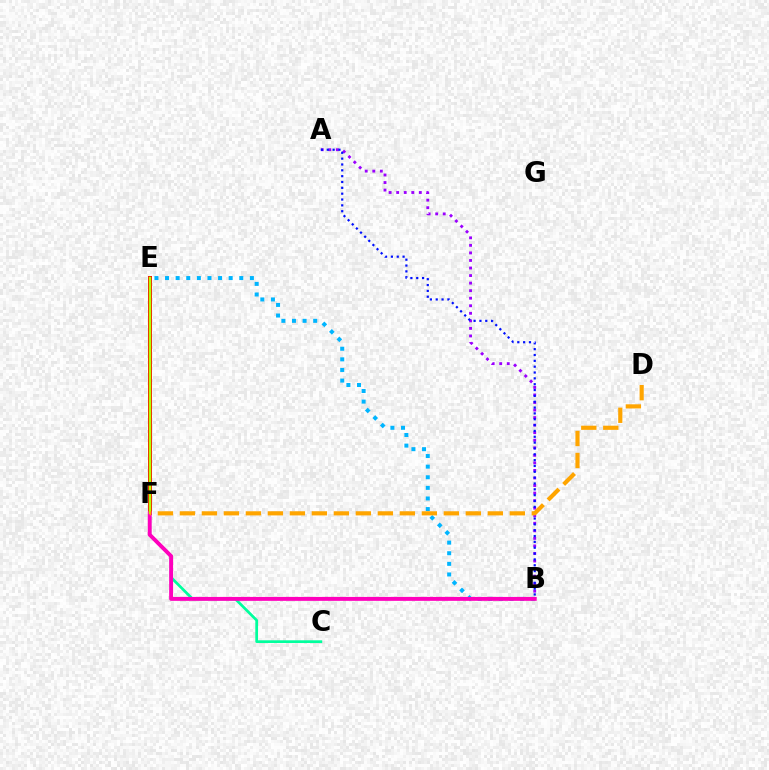{('C', 'F'): [{'color': '#00ff9d', 'line_style': 'solid', 'thickness': 1.96}], ('B', 'E'): [{'color': '#00b5ff', 'line_style': 'dotted', 'thickness': 2.88}], ('E', 'F'): [{'color': '#08ff00', 'line_style': 'solid', 'thickness': 2.7}, {'color': '#ff0000', 'line_style': 'solid', 'thickness': 2.79}, {'color': '#b3ff00', 'line_style': 'solid', 'thickness': 1.74}], ('A', 'B'): [{'color': '#9b00ff', 'line_style': 'dotted', 'thickness': 2.05}, {'color': '#0010ff', 'line_style': 'dotted', 'thickness': 1.59}], ('B', 'F'): [{'color': '#ff00bd', 'line_style': 'solid', 'thickness': 2.82}], ('D', 'F'): [{'color': '#ffa500', 'line_style': 'dashed', 'thickness': 2.99}]}